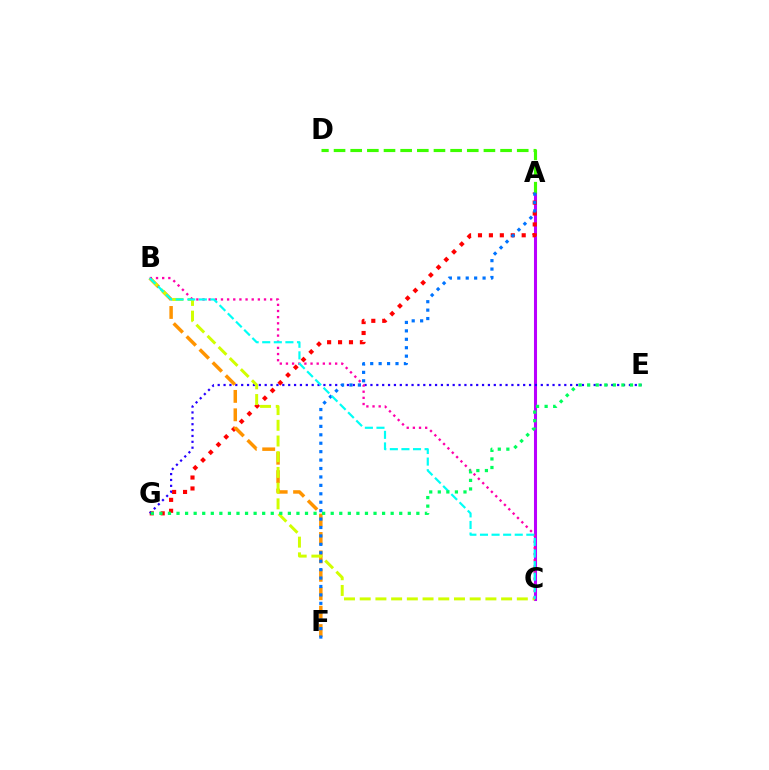{('A', 'C'): [{'color': '#b900ff', 'line_style': 'solid', 'thickness': 2.2}], ('A', 'G'): [{'color': '#ff0000', 'line_style': 'dotted', 'thickness': 2.97}], ('E', 'G'): [{'color': '#2500ff', 'line_style': 'dotted', 'thickness': 1.6}, {'color': '#00ff5c', 'line_style': 'dotted', 'thickness': 2.33}], ('A', 'D'): [{'color': '#3dff00', 'line_style': 'dashed', 'thickness': 2.26}], ('B', 'F'): [{'color': '#ff9400', 'line_style': 'dashed', 'thickness': 2.5}], ('B', 'C'): [{'color': '#d1ff00', 'line_style': 'dashed', 'thickness': 2.13}, {'color': '#ff00ac', 'line_style': 'dotted', 'thickness': 1.67}, {'color': '#00fff6', 'line_style': 'dashed', 'thickness': 1.57}], ('A', 'F'): [{'color': '#0074ff', 'line_style': 'dotted', 'thickness': 2.29}]}